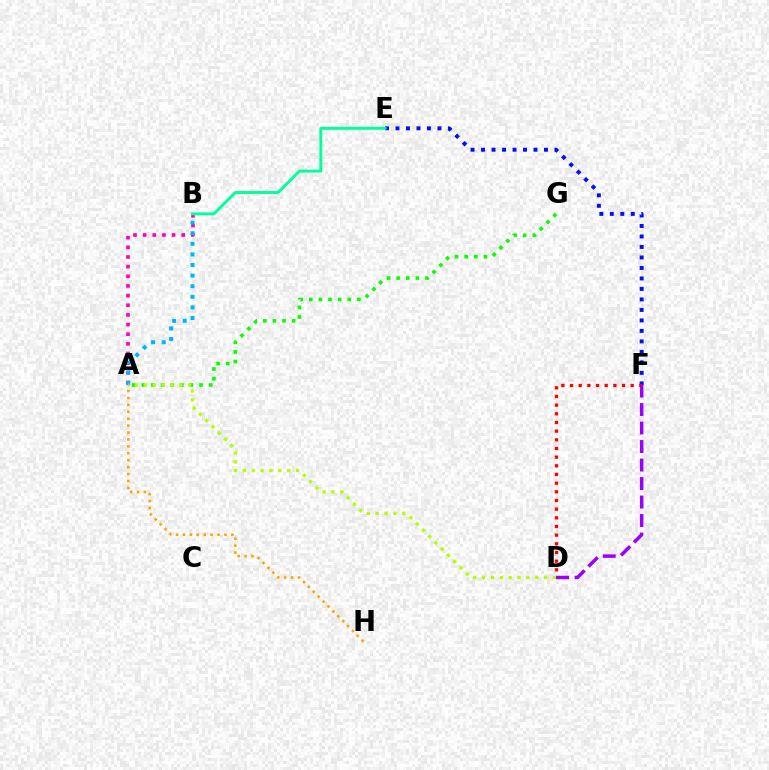{('E', 'F'): [{'color': '#0010ff', 'line_style': 'dotted', 'thickness': 2.85}], ('A', 'B'): [{'color': '#ff00bd', 'line_style': 'dotted', 'thickness': 2.62}, {'color': '#00b5ff', 'line_style': 'dotted', 'thickness': 2.88}], ('A', 'G'): [{'color': '#08ff00', 'line_style': 'dotted', 'thickness': 2.61}], ('D', 'F'): [{'color': '#ff0000', 'line_style': 'dotted', 'thickness': 2.35}, {'color': '#9b00ff', 'line_style': 'dashed', 'thickness': 2.51}], ('B', 'E'): [{'color': '#00ff9d', 'line_style': 'solid', 'thickness': 2.1}], ('A', 'D'): [{'color': '#b3ff00', 'line_style': 'dotted', 'thickness': 2.41}], ('A', 'H'): [{'color': '#ffa500', 'line_style': 'dotted', 'thickness': 1.88}]}